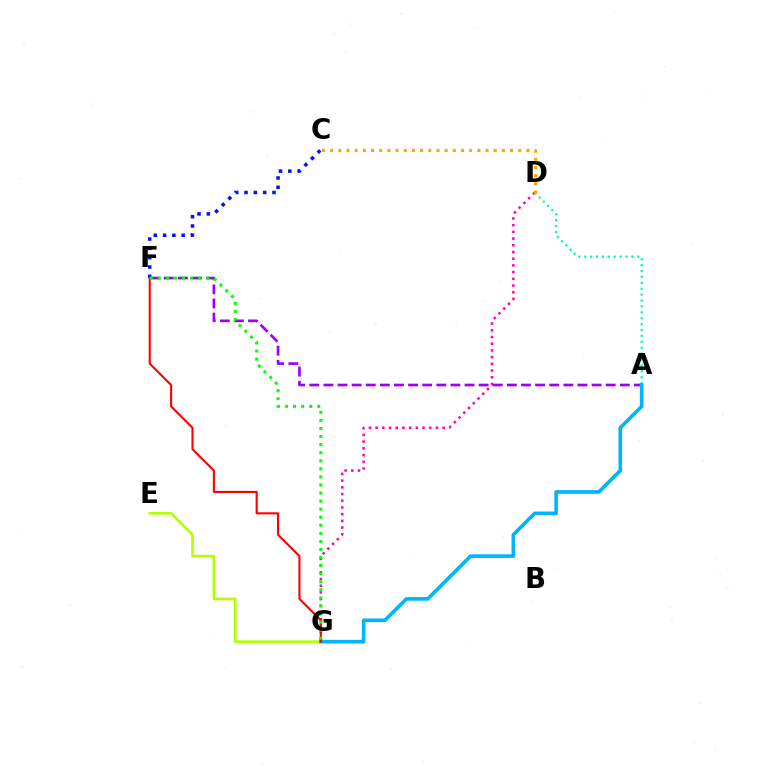{('D', 'G'): [{'color': '#ff00bd', 'line_style': 'dotted', 'thickness': 1.82}], ('A', 'F'): [{'color': '#9b00ff', 'line_style': 'dashed', 'thickness': 1.92}], ('A', 'D'): [{'color': '#00ff9d', 'line_style': 'dotted', 'thickness': 1.6}], ('C', 'D'): [{'color': '#ffa500', 'line_style': 'dotted', 'thickness': 2.22}], ('E', 'G'): [{'color': '#b3ff00', 'line_style': 'solid', 'thickness': 1.88}], ('C', 'F'): [{'color': '#0010ff', 'line_style': 'dotted', 'thickness': 2.53}], ('A', 'G'): [{'color': '#00b5ff', 'line_style': 'solid', 'thickness': 2.61}], ('F', 'G'): [{'color': '#ff0000', 'line_style': 'solid', 'thickness': 1.5}, {'color': '#08ff00', 'line_style': 'dotted', 'thickness': 2.19}]}